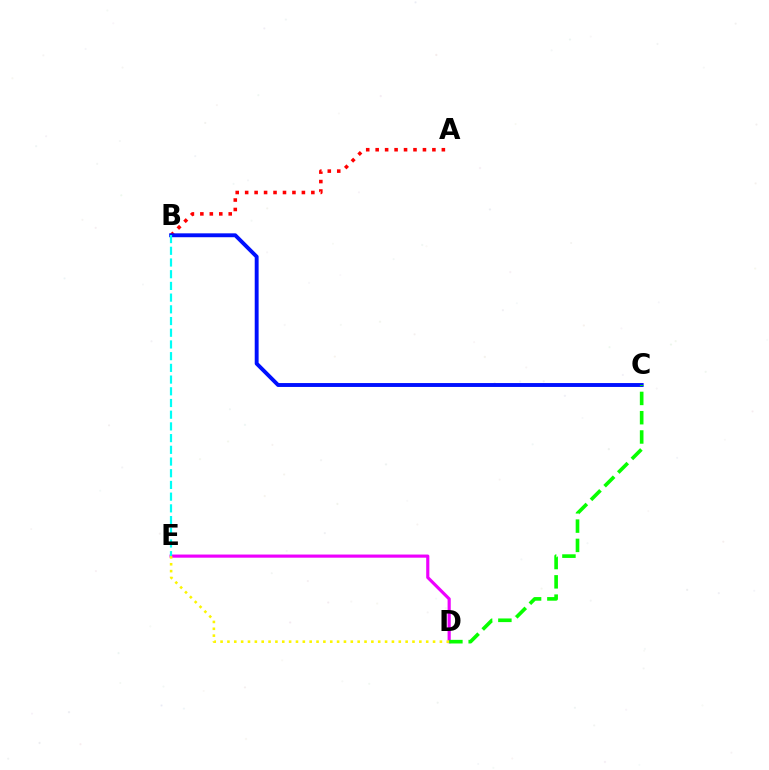{('A', 'B'): [{'color': '#ff0000', 'line_style': 'dotted', 'thickness': 2.57}], ('D', 'E'): [{'color': '#ee00ff', 'line_style': 'solid', 'thickness': 2.27}, {'color': '#fcf500', 'line_style': 'dotted', 'thickness': 1.86}], ('B', 'C'): [{'color': '#0010ff', 'line_style': 'solid', 'thickness': 2.8}], ('C', 'D'): [{'color': '#08ff00', 'line_style': 'dashed', 'thickness': 2.62}], ('B', 'E'): [{'color': '#00fff6', 'line_style': 'dashed', 'thickness': 1.59}]}